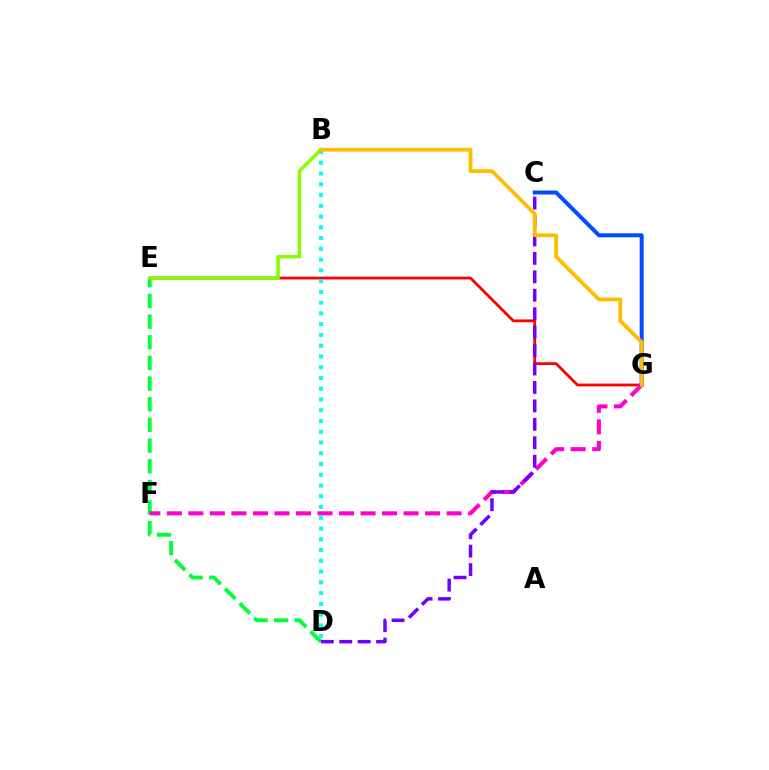{('D', 'E'): [{'color': '#00ff39', 'line_style': 'dashed', 'thickness': 2.81}], ('E', 'G'): [{'color': '#ff0000', 'line_style': 'solid', 'thickness': 2.01}], ('F', 'G'): [{'color': '#ff00cf', 'line_style': 'dashed', 'thickness': 2.92}], ('C', 'G'): [{'color': '#004bff', 'line_style': 'solid', 'thickness': 2.87}], ('B', 'D'): [{'color': '#00fff6', 'line_style': 'dotted', 'thickness': 2.92}], ('C', 'D'): [{'color': '#7200ff', 'line_style': 'dashed', 'thickness': 2.5}], ('B', 'E'): [{'color': '#84ff00', 'line_style': 'solid', 'thickness': 2.48}], ('B', 'G'): [{'color': '#ffbd00', 'line_style': 'solid', 'thickness': 2.71}]}